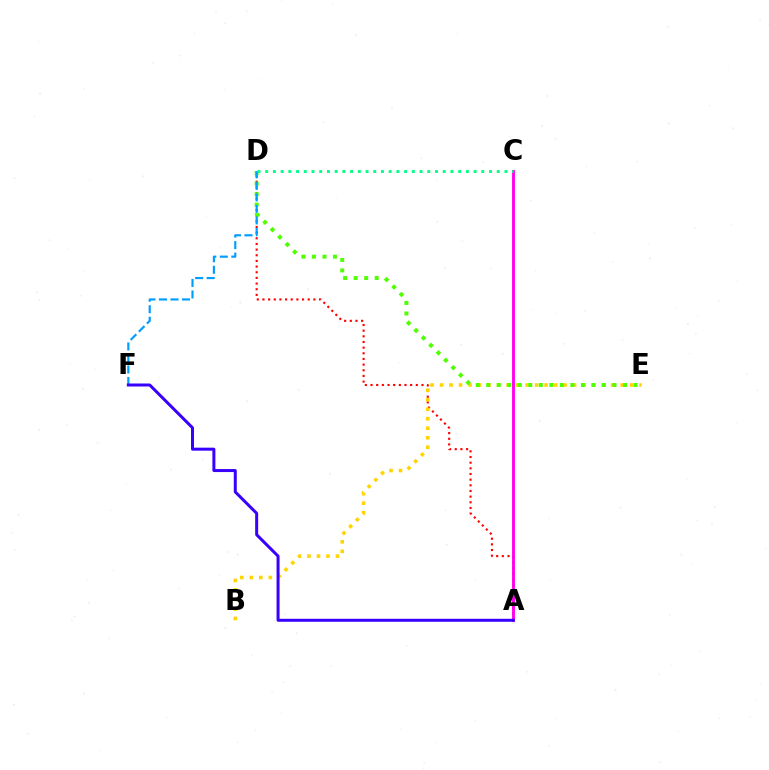{('A', 'D'): [{'color': '#ff0000', 'line_style': 'dotted', 'thickness': 1.54}], ('A', 'C'): [{'color': '#ff00ed', 'line_style': 'solid', 'thickness': 2.06}], ('B', 'E'): [{'color': '#ffd500', 'line_style': 'dotted', 'thickness': 2.58}], ('D', 'E'): [{'color': '#4fff00', 'line_style': 'dotted', 'thickness': 2.86}], ('D', 'F'): [{'color': '#009eff', 'line_style': 'dashed', 'thickness': 1.56}], ('C', 'D'): [{'color': '#00ff86', 'line_style': 'dotted', 'thickness': 2.1}], ('A', 'F'): [{'color': '#3700ff', 'line_style': 'solid', 'thickness': 2.16}]}